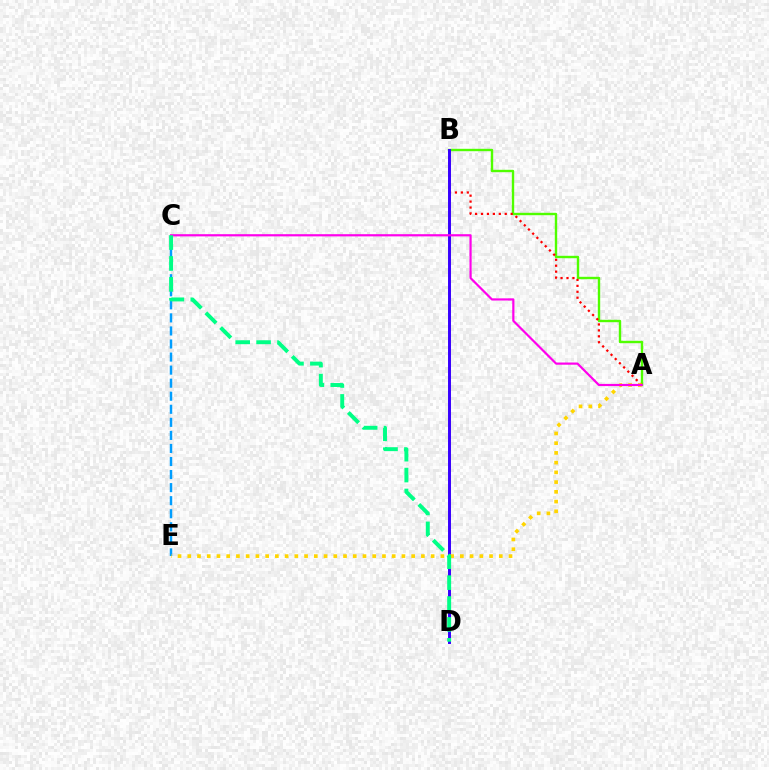{('C', 'E'): [{'color': '#009eff', 'line_style': 'dashed', 'thickness': 1.77}], ('A', 'B'): [{'color': '#4fff00', 'line_style': 'solid', 'thickness': 1.72}, {'color': '#ff0000', 'line_style': 'dotted', 'thickness': 1.61}], ('B', 'D'): [{'color': '#3700ff', 'line_style': 'solid', 'thickness': 2.13}], ('A', 'E'): [{'color': '#ffd500', 'line_style': 'dotted', 'thickness': 2.64}], ('A', 'C'): [{'color': '#ff00ed', 'line_style': 'solid', 'thickness': 1.58}], ('C', 'D'): [{'color': '#00ff86', 'line_style': 'dashed', 'thickness': 2.84}]}